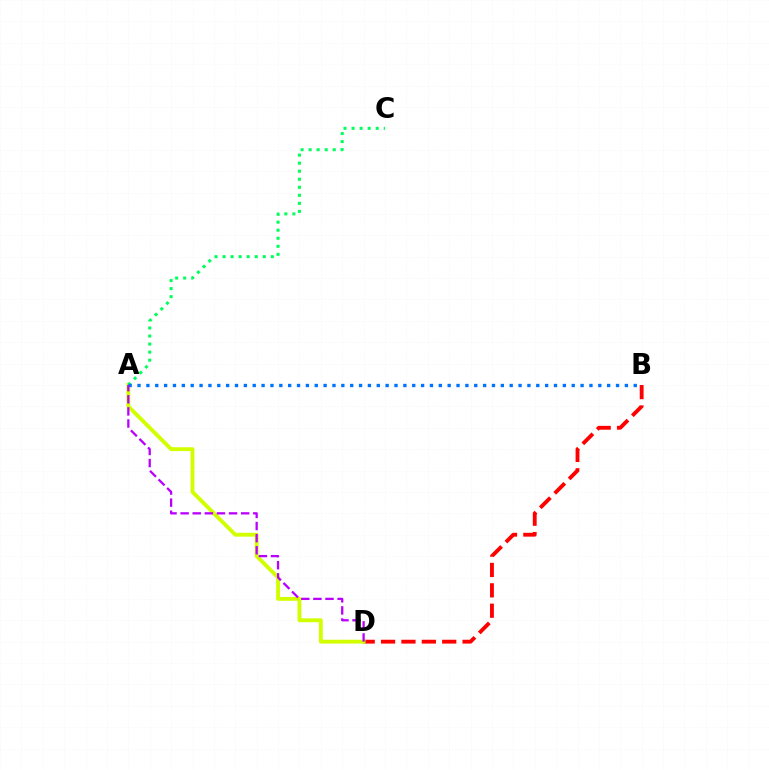{('B', 'D'): [{'color': '#ff0000', 'line_style': 'dashed', 'thickness': 2.77}], ('A', 'D'): [{'color': '#d1ff00', 'line_style': 'solid', 'thickness': 2.79}, {'color': '#b900ff', 'line_style': 'dashed', 'thickness': 1.64}], ('A', 'C'): [{'color': '#00ff5c', 'line_style': 'dotted', 'thickness': 2.19}], ('A', 'B'): [{'color': '#0074ff', 'line_style': 'dotted', 'thickness': 2.41}]}